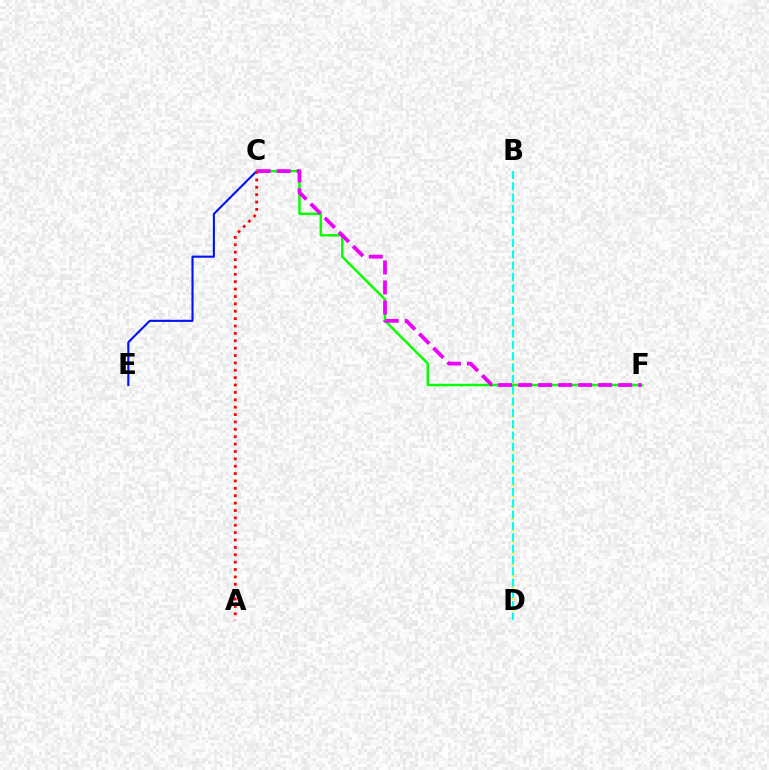{('B', 'D'): [{'color': '#fcf500', 'line_style': 'dotted', 'thickness': 1.55}, {'color': '#00fff6', 'line_style': 'dashed', 'thickness': 1.54}], ('C', 'E'): [{'color': '#0010ff', 'line_style': 'solid', 'thickness': 1.51}], ('C', 'F'): [{'color': '#08ff00', 'line_style': 'solid', 'thickness': 1.76}, {'color': '#ee00ff', 'line_style': 'dashed', 'thickness': 2.72}], ('A', 'C'): [{'color': '#ff0000', 'line_style': 'dotted', 'thickness': 2.01}]}